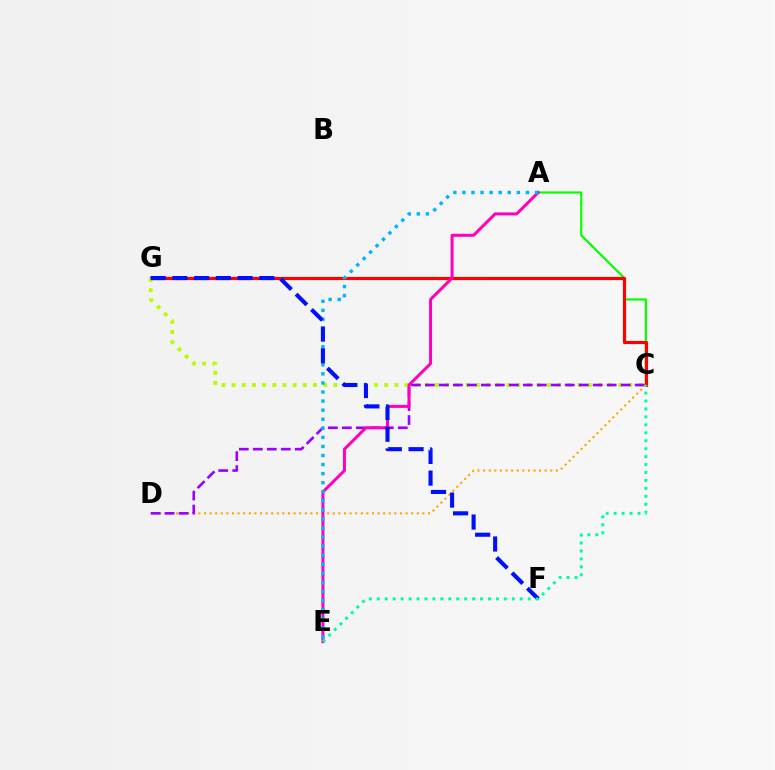{('A', 'C'): [{'color': '#08ff00', 'line_style': 'solid', 'thickness': 1.59}], ('C', 'G'): [{'color': '#ff0000', 'line_style': 'solid', 'thickness': 2.29}, {'color': '#b3ff00', 'line_style': 'dotted', 'thickness': 2.76}], ('C', 'D'): [{'color': '#ffa500', 'line_style': 'dotted', 'thickness': 1.52}, {'color': '#9b00ff', 'line_style': 'dashed', 'thickness': 1.9}], ('A', 'E'): [{'color': '#ff00bd', 'line_style': 'solid', 'thickness': 2.16}, {'color': '#00b5ff', 'line_style': 'dotted', 'thickness': 2.46}], ('F', 'G'): [{'color': '#0010ff', 'line_style': 'dashed', 'thickness': 2.95}], ('C', 'E'): [{'color': '#00ff9d', 'line_style': 'dotted', 'thickness': 2.16}]}